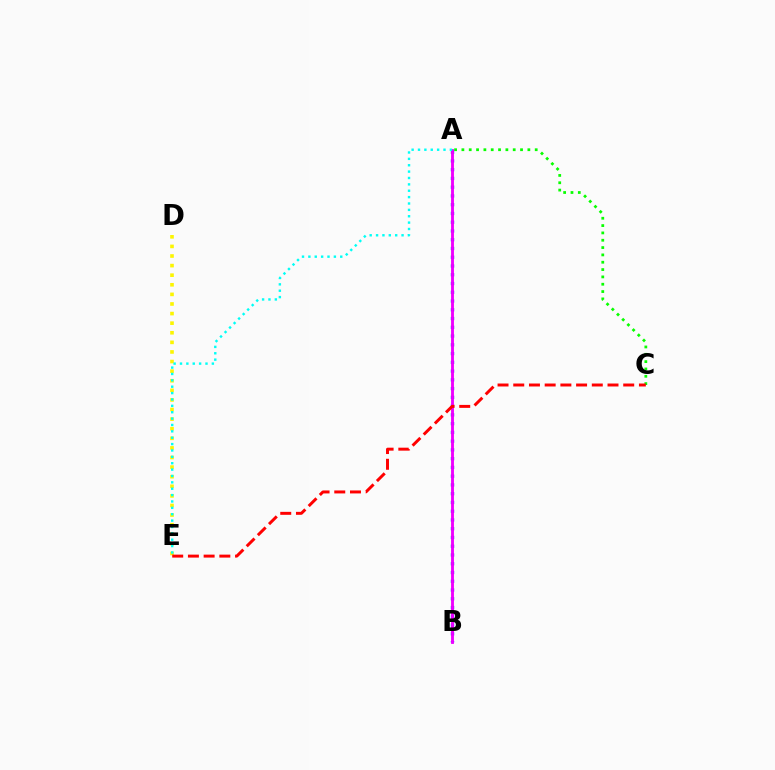{('A', 'B'): [{'color': '#0010ff', 'line_style': 'dotted', 'thickness': 2.38}, {'color': '#ee00ff', 'line_style': 'solid', 'thickness': 2.05}], ('D', 'E'): [{'color': '#fcf500', 'line_style': 'dotted', 'thickness': 2.61}], ('A', 'C'): [{'color': '#08ff00', 'line_style': 'dotted', 'thickness': 1.99}], ('C', 'E'): [{'color': '#ff0000', 'line_style': 'dashed', 'thickness': 2.13}], ('A', 'E'): [{'color': '#00fff6', 'line_style': 'dotted', 'thickness': 1.73}]}